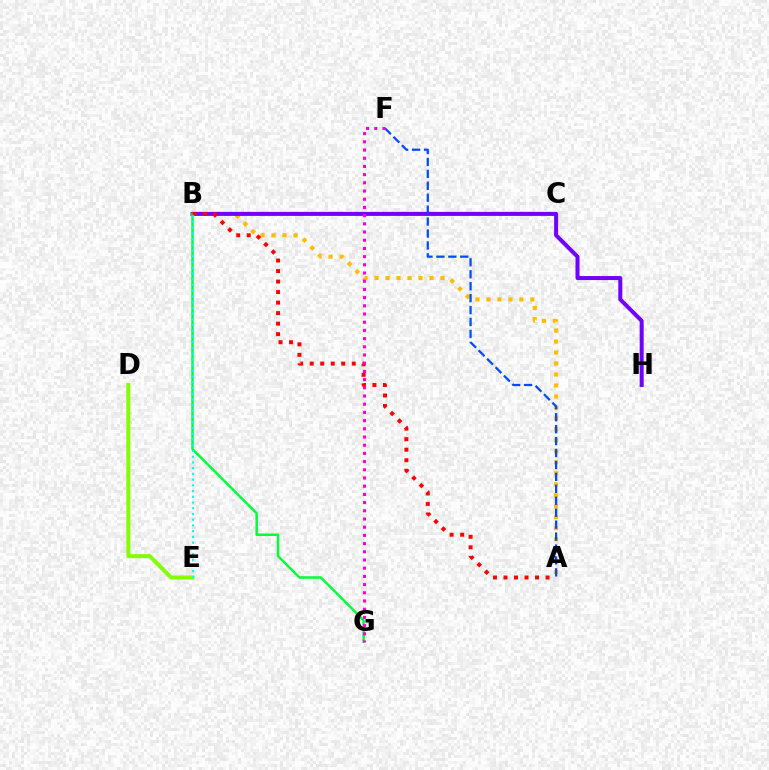{('A', 'B'): [{'color': '#ffbd00', 'line_style': 'dotted', 'thickness': 2.98}, {'color': '#ff0000', 'line_style': 'dotted', 'thickness': 2.86}], ('B', 'H'): [{'color': '#7200ff', 'line_style': 'solid', 'thickness': 2.89}], ('B', 'G'): [{'color': '#00ff39', 'line_style': 'solid', 'thickness': 1.79}], ('A', 'F'): [{'color': '#004bff', 'line_style': 'dashed', 'thickness': 1.62}], ('F', 'G'): [{'color': '#ff00cf', 'line_style': 'dotted', 'thickness': 2.23}], ('D', 'E'): [{'color': '#84ff00', 'line_style': 'solid', 'thickness': 2.88}], ('B', 'E'): [{'color': '#00fff6', 'line_style': 'dotted', 'thickness': 1.56}]}